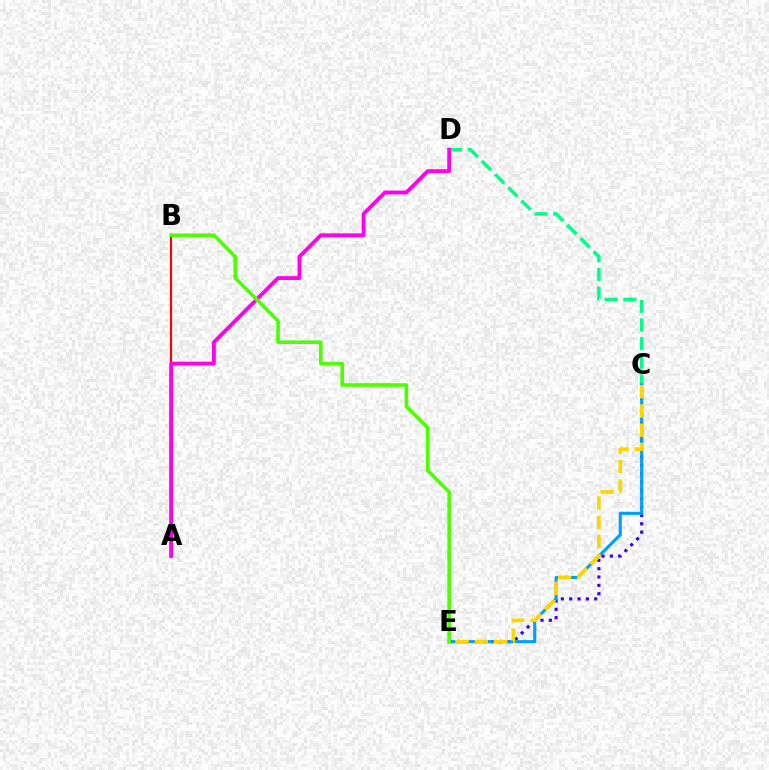{('C', 'D'): [{'color': '#00ff86', 'line_style': 'dashed', 'thickness': 2.54}], ('C', 'E'): [{'color': '#3700ff', 'line_style': 'dotted', 'thickness': 2.27}, {'color': '#009eff', 'line_style': 'solid', 'thickness': 2.22}, {'color': '#ffd500', 'line_style': 'dashed', 'thickness': 2.62}], ('A', 'B'): [{'color': '#ff0000', 'line_style': 'solid', 'thickness': 1.54}], ('A', 'D'): [{'color': '#ff00ed', 'line_style': 'solid', 'thickness': 2.77}], ('B', 'E'): [{'color': '#4fff00', 'line_style': 'solid', 'thickness': 2.6}]}